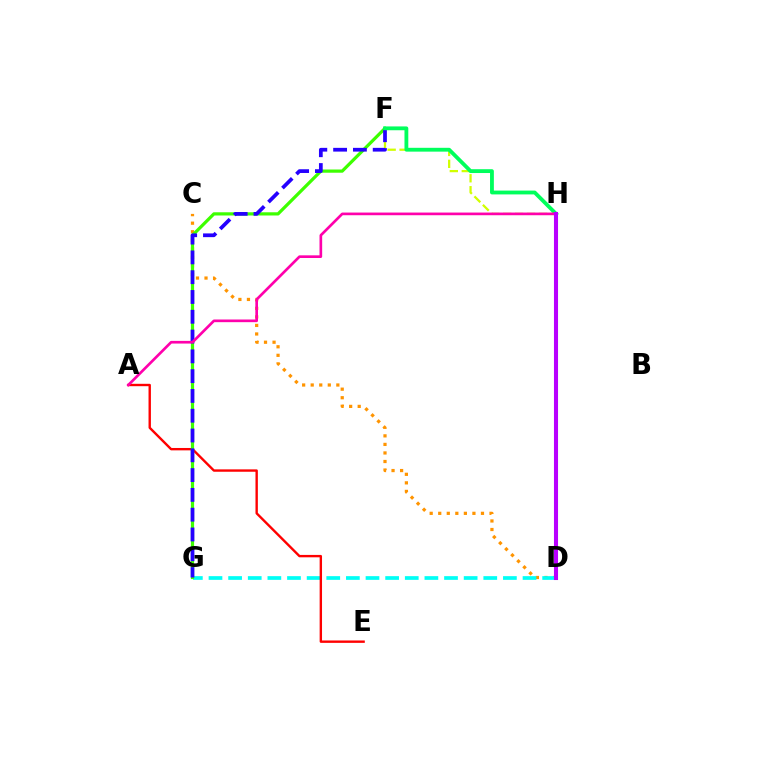{('C', 'D'): [{'color': '#ff9400', 'line_style': 'dotted', 'thickness': 2.32}], ('F', 'H'): [{'color': '#d1ff00', 'line_style': 'dashed', 'thickness': 1.62}, {'color': '#00ff5c', 'line_style': 'solid', 'thickness': 2.76}], ('D', 'G'): [{'color': '#00fff6', 'line_style': 'dashed', 'thickness': 2.67}], ('A', 'E'): [{'color': '#ff0000', 'line_style': 'solid', 'thickness': 1.72}], ('F', 'G'): [{'color': '#3dff00', 'line_style': 'solid', 'thickness': 2.31}, {'color': '#2500ff', 'line_style': 'dashed', 'thickness': 2.69}], ('D', 'H'): [{'color': '#0074ff', 'line_style': 'dashed', 'thickness': 1.91}, {'color': '#b900ff', 'line_style': 'solid', 'thickness': 2.94}], ('A', 'H'): [{'color': '#ff00ac', 'line_style': 'solid', 'thickness': 1.92}]}